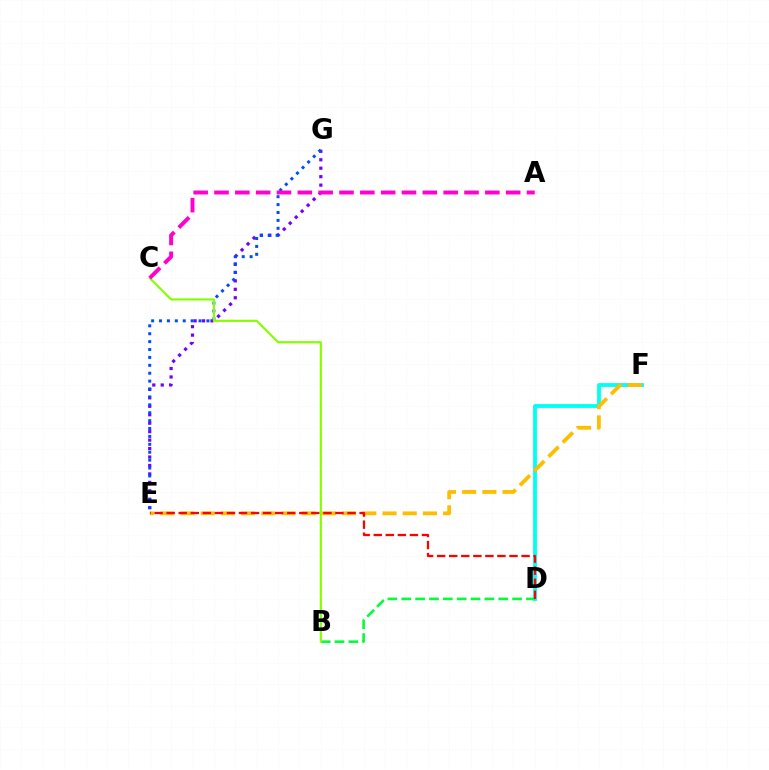{('D', 'F'): [{'color': '#00fff6', 'line_style': 'solid', 'thickness': 2.76}], ('E', 'G'): [{'color': '#7200ff', 'line_style': 'dotted', 'thickness': 2.3}, {'color': '#004bff', 'line_style': 'dotted', 'thickness': 2.15}], ('E', 'F'): [{'color': '#ffbd00', 'line_style': 'dashed', 'thickness': 2.75}], ('B', 'D'): [{'color': '#00ff39', 'line_style': 'dashed', 'thickness': 1.88}], ('D', 'E'): [{'color': '#ff0000', 'line_style': 'dashed', 'thickness': 1.64}], ('B', 'C'): [{'color': '#84ff00', 'line_style': 'solid', 'thickness': 1.56}], ('A', 'C'): [{'color': '#ff00cf', 'line_style': 'dashed', 'thickness': 2.83}]}